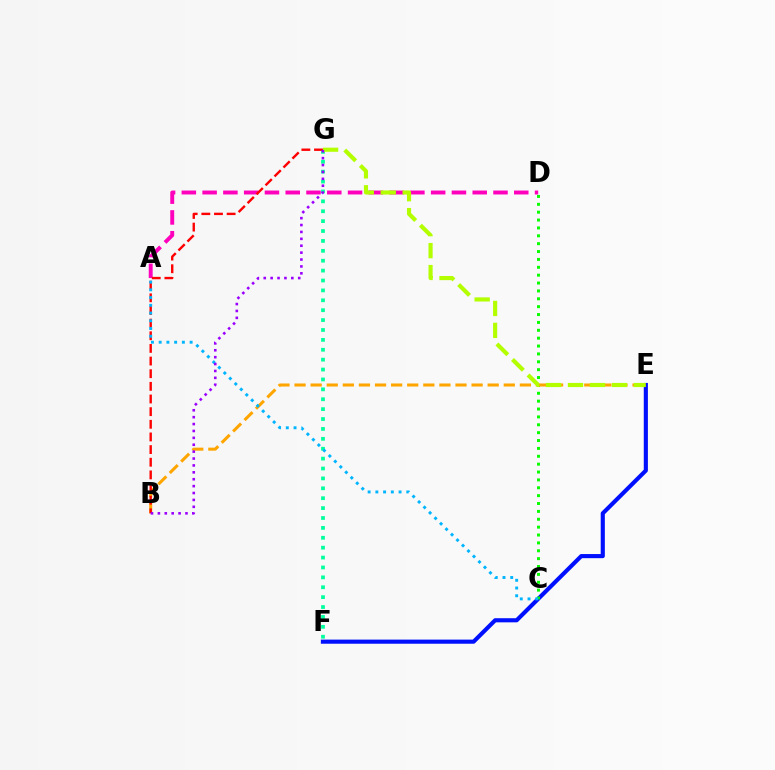{('E', 'F'): [{'color': '#0010ff', 'line_style': 'solid', 'thickness': 2.97}], ('A', 'D'): [{'color': '#ff00bd', 'line_style': 'dashed', 'thickness': 2.82}], ('F', 'G'): [{'color': '#00ff9d', 'line_style': 'dotted', 'thickness': 2.69}], ('C', 'D'): [{'color': '#08ff00', 'line_style': 'dotted', 'thickness': 2.14}], ('B', 'E'): [{'color': '#ffa500', 'line_style': 'dashed', 'thickness': 2.19}], ('E', 'G'): [{'color': '#b3ff00', 'line_style': 'dashed', 'thickness': 2.98}], ('B', 'G'): [{'color': '#ff0000', 'line_style': 'dashed', 'thickness': 1.72}, {'color': '#9b00ff', 'line_style': 'dotted', 'thickness': 1.87}], ('A', 'C'): [{'color': '#00b5ff', 'line_style': 'dotted', 'thickness': 2.1}]}